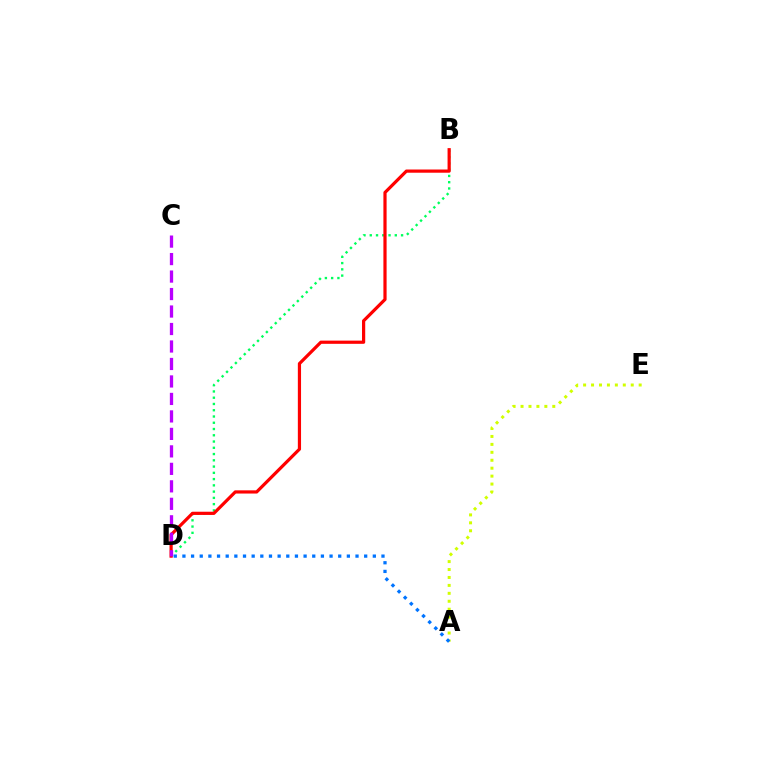{('B', 'D'): [{'color': '#00ff5c', 'line_style': 'dotted', 'thickness': 1.7}, {'color': '#ff0000', 'line_style': 'solid', 'thickness': 2.31}], ('C', 'D'): [{'color': '#b900ff', 'line_style': 'dashed', 'thickness': 2.37}], ('A', 'E'): [{'color': '#d1ff00', 'line_style': 'dotted', 'thickness': 2.16}], ('A', 'D'): [{'color': '#0074ff', 'line_style': 'dotted', 'thickness': 2.35}]}